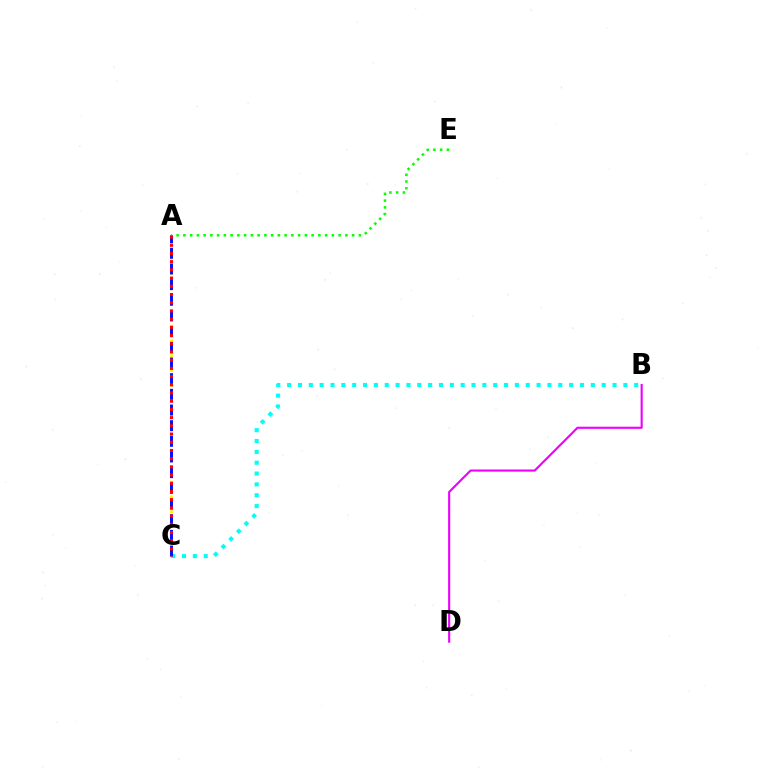{('B', 'D'): [{'color': '#ee00ff', 'line_style': 'solid', 'thickness': 1.52}], ('A', 'C'): [{'color': '#fcf500', 'line_style': 'dotted', 'thickness': 2.02}, {'color': '#0010ff', 'line_style': 'dashed', 'thickness': 2.13}, {'color': '#ff0000', 'line_style': 'dotted', 'thickness': 2.23}], ('B', 'C'): [{'color': '#00fff6', 'line_style': 'dotted', 'thickness': 2.95}], ('A', 'E'): [{'color': '#08ff00', 'line_style': 'dotted', 'thickness': 1.83}]}